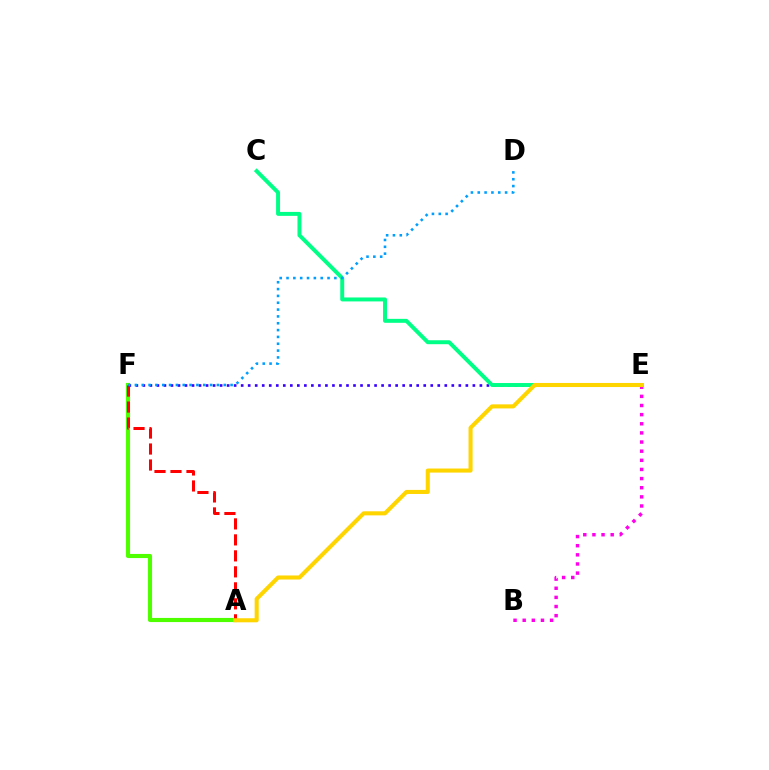{('A', 'F'): [{'color': '#4fff00', 'line_style': 'solid', 'thickness': 2.97}, {'color': '#ff0000', 'line_style': 'dashed', 'thickness': 2.17}], ('E', 'F'): [{'color': '#3700ff', 'line_style': 'dotted', 'thickness': 1.91}], ('B', 'E'): [{'color': '#ff00ed', 'line_style': 'dotted', 'thickness': 2.48}], ('C', 'E'): [{'color': '#00ff86', 'line_style': 'solid', 'thickness': 2.84}], ('D', 'F'): [{'color': '#009eff', 'line_style': 'dotted', 'thickness': 1.86}], ('A', 'E'): [{'color': '#ffd500', 'line_style': 'solid', 'thickness': 2.93}]}